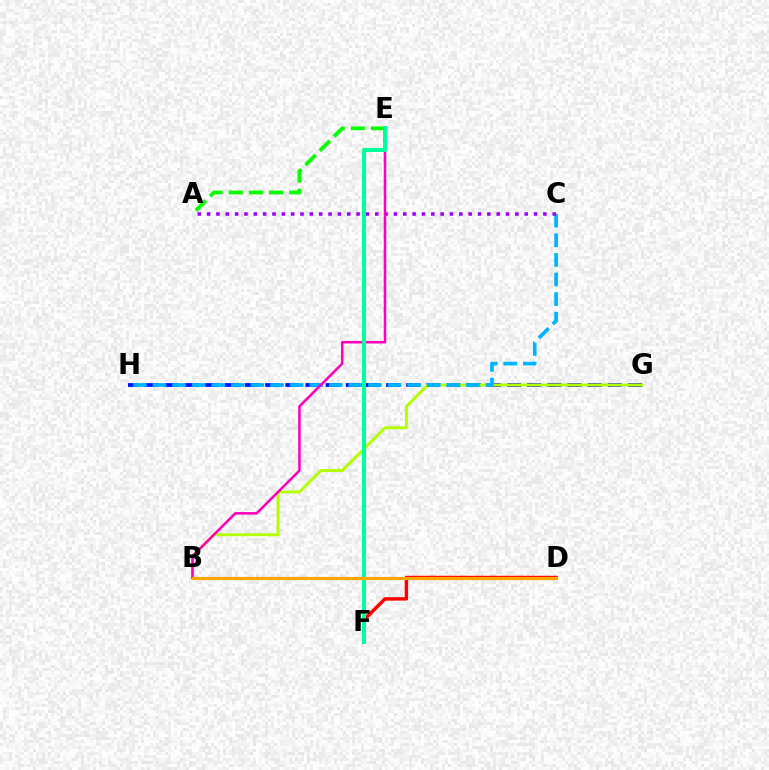{('G', 'H'): [{'color': '#0010ff', 'line_style': 'dashed', 'thickness': 2.74}], ('B', 'G'): [{'color': '#b3ff00', 'line_style': 'solid', 'thickness': 2.13}], ('C', 'H'): [{'color': '#00b5ff', 'line_style': 'dashed', 'thickness': 2.66}], ('A', 'E'): [{'color': '#08ff00', 'line_style': 'dashed', 'thickness': 2.74}], ('A', 'C'): [{'color': '#9b00ff', 'line_style': 'dotted', 'thickness': 2.54}], ('B', 'E'): [{'color': '#ff00bd', 'line_style': 'solid', 'thickness': 1.82}], ('D', 'F'): [{'color': '#ff0000', 'line_style': 'solid', 'thickness': 2.47}], ('E', 'F'): [{'color': '#00ff9d', 'line_style': 'solid', 'thickness': 2.87}], ('B', 'D'): [{'color': '#ffa500', 'line_style': 'solid', 'thickness': 2.32}]}